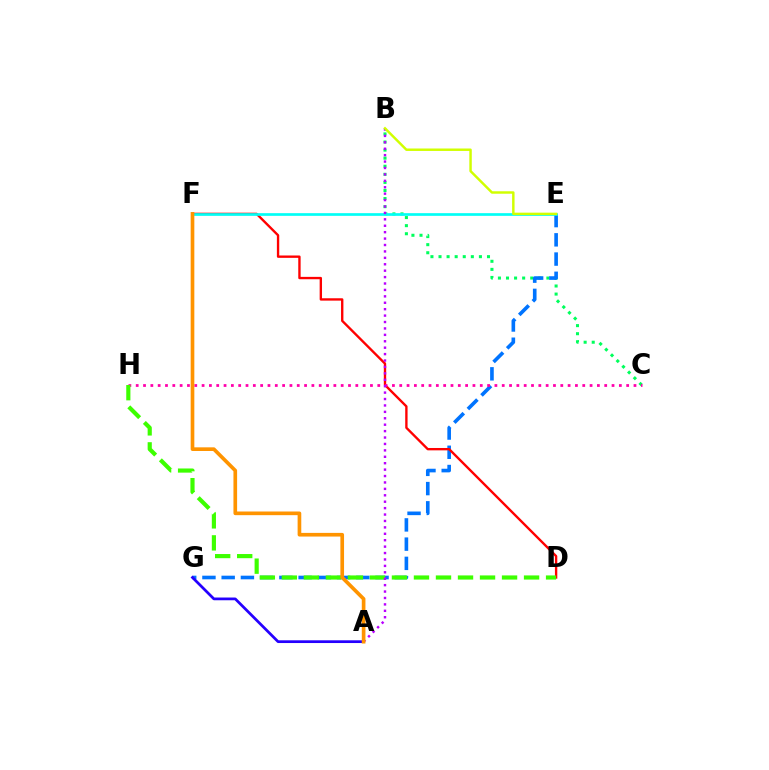{('B', 'C'): [{'color': '#00ff5c', 'line_style': 'dotted', 'thickness': 2.2}], ('E', 'G'): [{'color': '#0074ff', 'line_style': 'dashed', 'thickness': 2.61}], ('D', 'F'): [{'color': '#ff0000', 'line_style': 'solid', 'thickness': 1.7}], ('C', 'H'): [{'color': '#ff00ac', 'line_style': 'dotted', 'thickness': 1.99}], ('E', 'F'): [{'color': '#00fff6', 'line_style': 'solid', 'thickness': 1.93}], ('D', 'H'): [{'color': '#3dff00', 'line_style': 'dashed', 'thickness': 2.99}], ('A', 'B'): [{'color': '#b900ff', 'line_style': 'dotted', 'thickness': 1.74}], ('A', 'G'): [{'color': '#2500ff', 'line_style': 'solid', 'thickness': 1.97}], ('B', 'E'): [{'color': '#d1ff00', 'line_style': 'solid', 'thickness': 1.77}], ('A', 'F'): [{'color': '#ff9400', 'line_style': 'solid', 'thickness': 2.64}]}